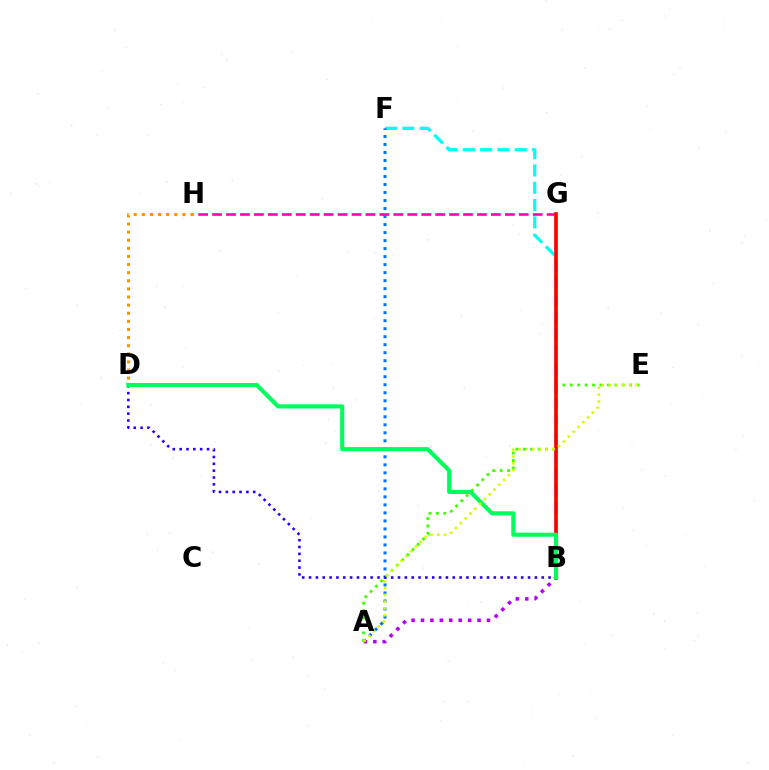{('B', 'F'): [{'color': '#00fff6', 'line_style': 'dashed', 'thickness': 2.35}], ('A', 'F'): [{'color': '#0074ff', 'line_style': 'dotted', 'thickness': 2.18}], ('G', 'H'): [{'color': '#ff00ac', 'line_style': 'dashed', 'thickness': 1.89}], ('B', 'D'): [{'color': '#2500ff', 'line_style': 'dotted', 'thickness': 1.86}, {'color': '#00ff5c', 'line_style': 'solid', 'thickness': 2.96}], ('A', 'E'): [{'color': '#3dff00', 'line_style': 'dotted', 'thickness': 2.01}, {'color': '#d1ff00', 'line_style': 'dotted', 'thickness': 1.85}], ('D', 'H'): [{'color': '#ff9400', 'line_style': 'dotted', 'thickness': 2.2}], ('A', 'B'): [{'color': '#b900ff', 'line_style': 'dotted', 'thickness': 2.56}], ('B', 'G'): [{'color': '#ff0000', 'line_style': 'solid', 'thickness': 2.63}]}